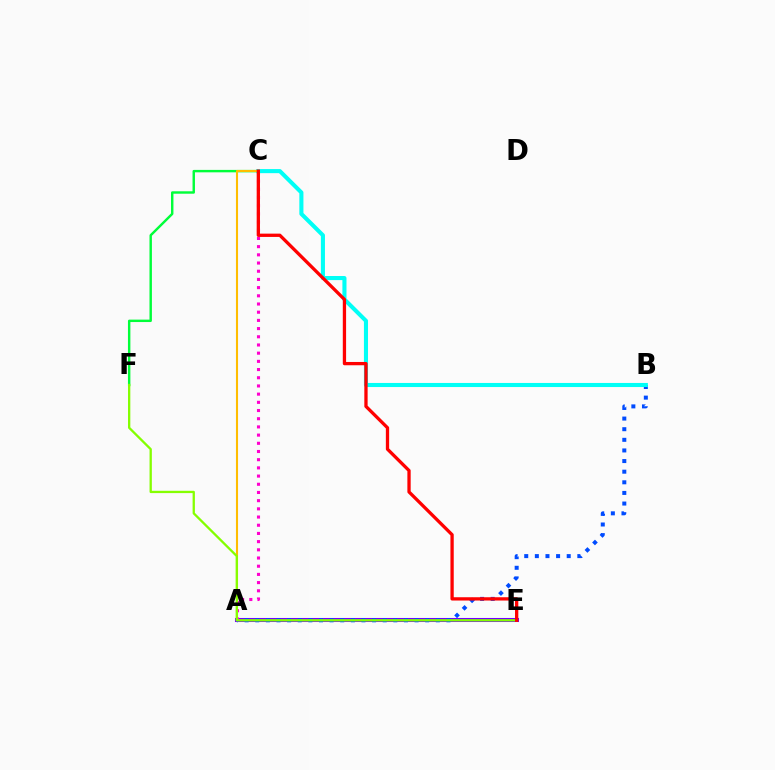{('A', 'E'): [{'color': '#7200ff', 'line_style': 'solid', 'thickness': 2.91}], ('C', 'F'): [{'color': '#00ff39', 'line_style': 'solid', 'thickness': 1.75}], ('A', 'B'): [{'color': '#004bff', 'line_style': 'dotted', 'thickness': 2.89}], ('A', 'C'): [{'color': '#ff00cf', 'line_style': 'dotted', 'thickness': 2.23}, {'color': '#ffbd00', 'line_style': 'solid', 'thickness': 1.51}], ('B', 'C'): [{'color': '#00fff6', 'line_style': 'solid', 'thickness': 2.94}], ('E', 'F'): [{'color': '#84ff00', 'line_style': 'solid', 'thickness': 1.66}], ('C', 'E'): [{'color': '#ff0000', 'line_style': 'solid', 'thickness': 2.37}]}